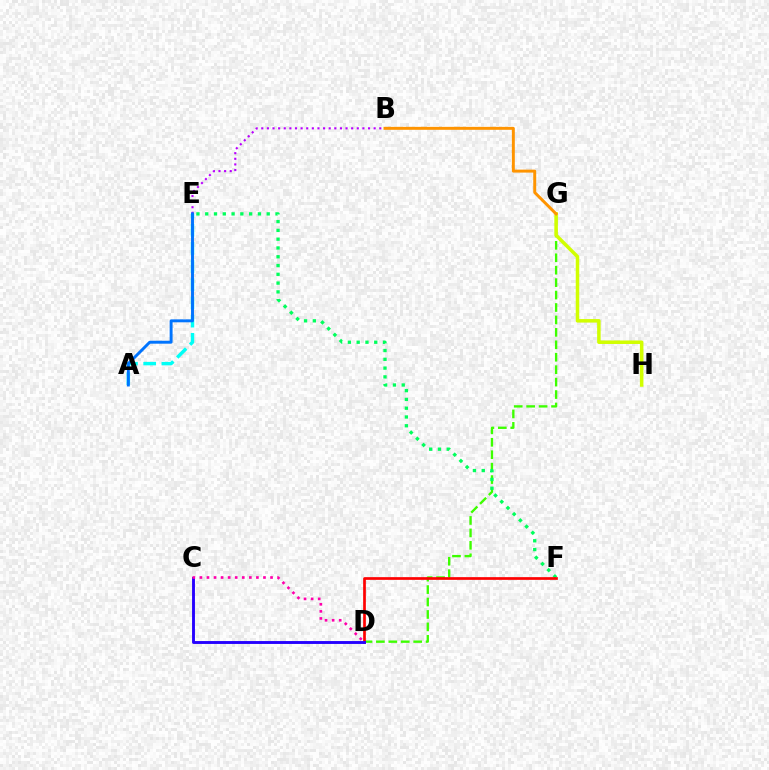{('D', 'G'): [{'color': '#3dff00', 'line_style': 'dashed', 'thickness': 1.69}], ('E', 'F'): [{'color': '#00ff5c', 'line_style': 'dotted', 'thickness': 2.39}], ('D', 'F'): [{'color': '#ff0000', 'line_style': 'solid', 'thickness': 1.95}], ('A', 'E'): [{'color': '#00fff6', 'line_style': 'dashed', 'thickness': 2.47}, {'color': '#0074ff', 'line_style': 'solid', 'thickness': 2.11}], ('G', 'H'): [{'color': '#d1ff00', 'line_style': 'solid', 'thickness': 2.53}], ('B', 'E'): [{'color': '#b900ff', 'line_style': 'dotted', 'thickness': 1.53}], ('C', 'D'): [{'color': '#2500ff', 'line_style': 'solid', 'thickness': 2.07}, {'color': '#ff00ac', 'line_style': 'dotted', 'thickness': 1.92}], ('B', 'G'): [{'color': '#ff9400', 'line_style': 'solid', 'thickness': 2.13}]}